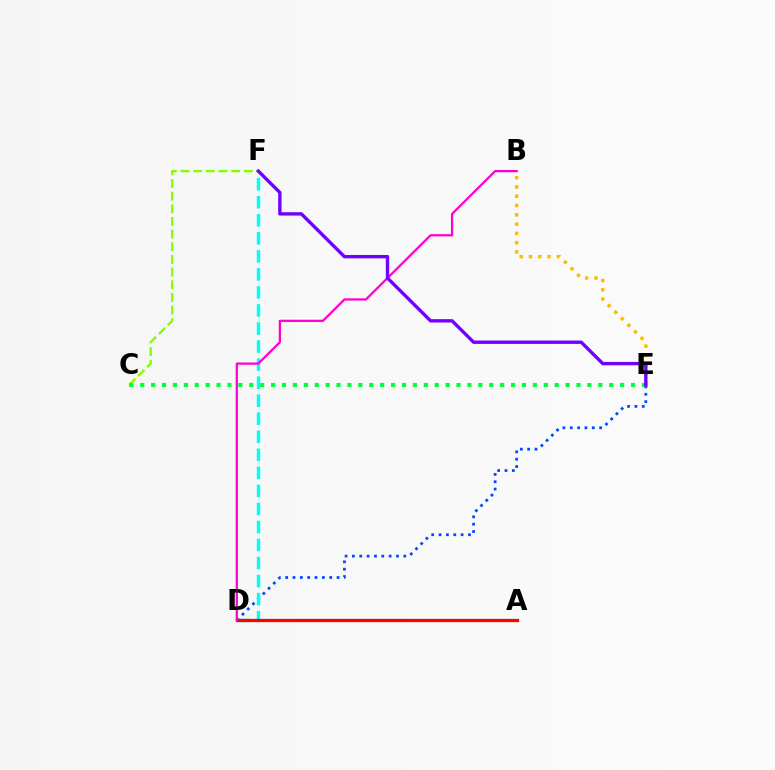{('D', 'E'): [{'color': '#004bff', 'line_style': 'dotted', 'thickness': 2.0}], ('B', 'E'): [{'color': '#ffbd00', 'line_style': 'dotted', 'thickness': 2.52}], ('D', 'F'): [{'color': '#00fff6', 'line_style': 'dashed', 'thickness': 2.45}], ('C', 'F'): [{'color': '#84ff00', 'line_style': 'dashed', 'thickness': 1.72}], ('A', 'D'): [{'color': '#ff0000', 'line_style': 'solid', 'thickness': 2.36}], ('B', 'D'): [{'color': '#ff00cf', 'line_style': 'solid', 'thickness': 1.62}], ('C', 'E'): [{'color': '#00ff39', 'line_style': 'dotted', 'thickness': 2.96}], ('E', 'F'): [{'color': '#7200ff', 'line_style': 'solid', 'thickness': 2.43}]}